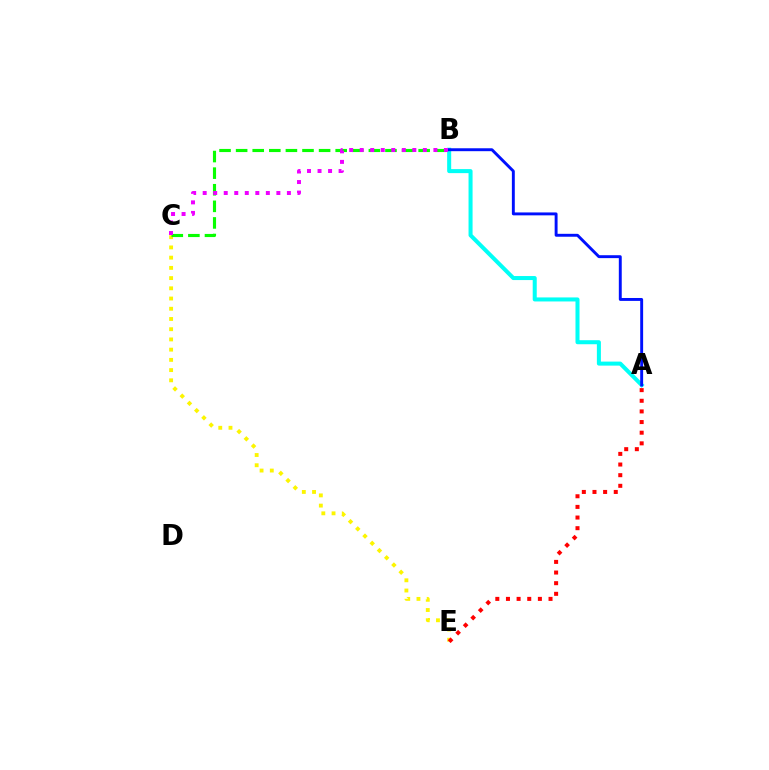{('A', 'B'): [{'color': '#00fff6', 'line_style': 'solid', 'thickness': 2.9}, {'color': '#0010ff', 'line_style': 'solid', 'thickness': 2.1}], ('C', 'E'): [{'color': '#fcf500', 'line_style': 'dotted', 'thickness': 2.78}], ('B', 'C'): [{'color': '#08ff00', 'line_style': 'dashed', 'thickness': 2.25}, {'color': '#ee00ff', 'line_style': 'dotted', 'thickness': 2.86}], ('A', 'E'): [{'color': '#ff0000', 'line_style': 'dotted', 'thickness': 2.89}]}